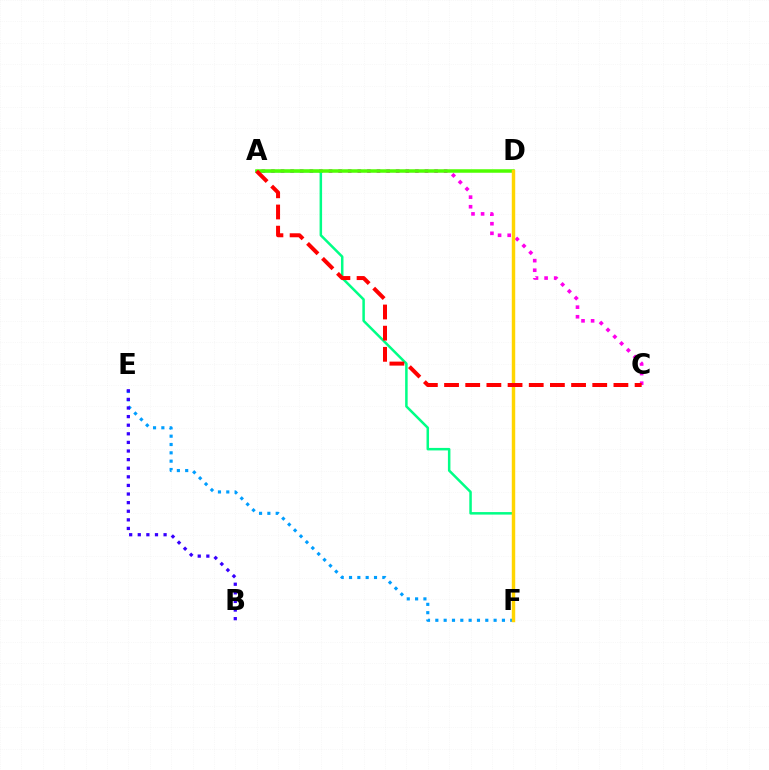{('A', 'C'): [{'color': '#ff00ed', 'line_style': 'dotted', 'thickness': 2.61}, {'color': '#ff0000', 'line_style': 'dashed', 'thickness': 2.88}], ('A', 'F'): [{'color': '#00ff86', 'line_style': 'solid', 'thickness': 1.81}], ('A', 'D'): [{'color': '#4fff00', 'line_style': 'solid', 'thickness': 2.52}], ('E', 'F'): [{'color': '#009eff', 'line_style': 'dotted', 'thickness': 2.26}], ('D', 'F'): [{'color': '#ffd500', 'line_style': 'solid', 'thickness': 2.48}], ('B', 'E'): [{'color': '#3700ff', 'line_style': 'dotted', 'thickness': 2.34}]}